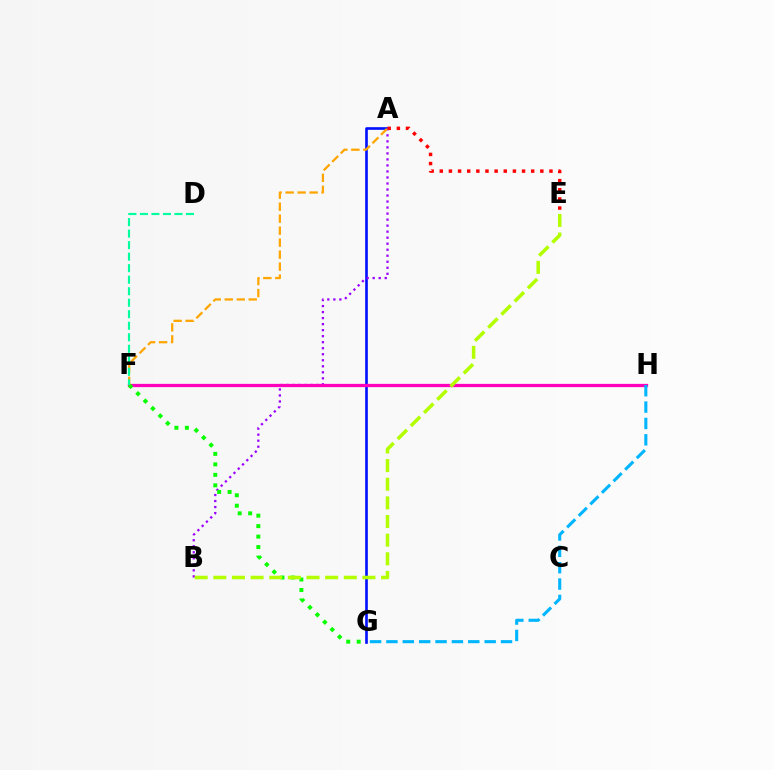{('A', 'G'): [{'color': '#0010ff', 'line_style': 'solid', 'thickness': 1.89}], ('A', 'B'): [{'color': '#9b00ff', 'line_style': 'dotted', 'thickness': 1.64}], ('F', 'H'): [{'color': '#ff00bd', 'line_style': 'solid', 'thickness': 2.35}], ('F', 'G'): [{'color': '#08ff00', 'line_style': 'dotted', 'thickness': 2.85}], ('A', 'E'): [{'color': '#ff0000', 'line_style': 'dotted', 'thickness': 2.48}], ('G', 'H'): [{'color': '#00b5ff', 'line_style': 'dashed', 'thickness': 2.22}], ('B', 'E'): [{'color': '#b3ff00', 'line_style': 'dashed', 'thickness': 2.53}], ('A', 'F'): [{'color': '#ffa500', 'line_style': 'dashed', 'thickness': 1.63}], ('D', 'F'): [{'color': '#00ff9d', 'line_style': 'dashed', 'thickness': 1.56}]}